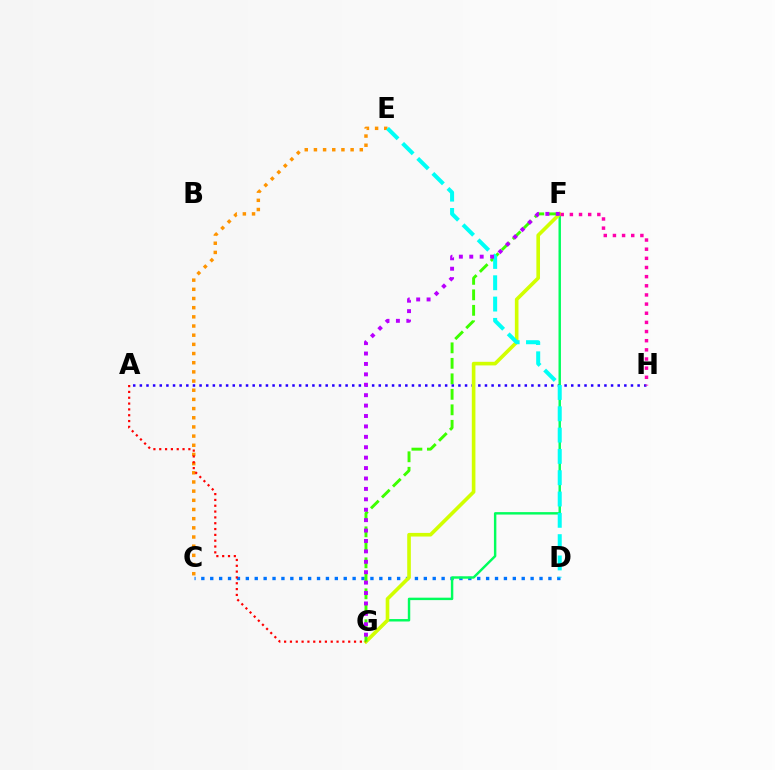{('A', 'H'): [{'color': '#2500ff', 'line_style': 'dotted', 'thickness': 1.8}], ('C', 'E'): [{'color': '#ff9400', 'line_style': 'dotted', 'thickness': 2.49}], ('C', 'D'): [{'color': '#0074ff', 'line_style': 'dotted', 'thickness': 2.42}], ('F', 'G'): [{'color': '#00ff5c', 'line_style': 'solid', 'thickness': 1.75}, {'color': '#d1ff00', 'line_style': 'solid', 'thickness': 2.61}, {'color': '#3dff00', 'line_style': 'dashed', 'thickness': 2.1}, {'color': '#b900ff', 'line_style': 'dotted', 'thickness': 2.83}], ('A', 'G'): [{'color': '#ff0000', 'line_style': 'dotted', 'thickness': 1.58}], ('D', 'E'): [{'color': '#00fff6', 'line_style': 'dashed', 'thickness': 2.89}], ('F', 'H'): [{'color': '#ff00ac', 'line_style': 'dotted', 'thickness': 2.49}]}